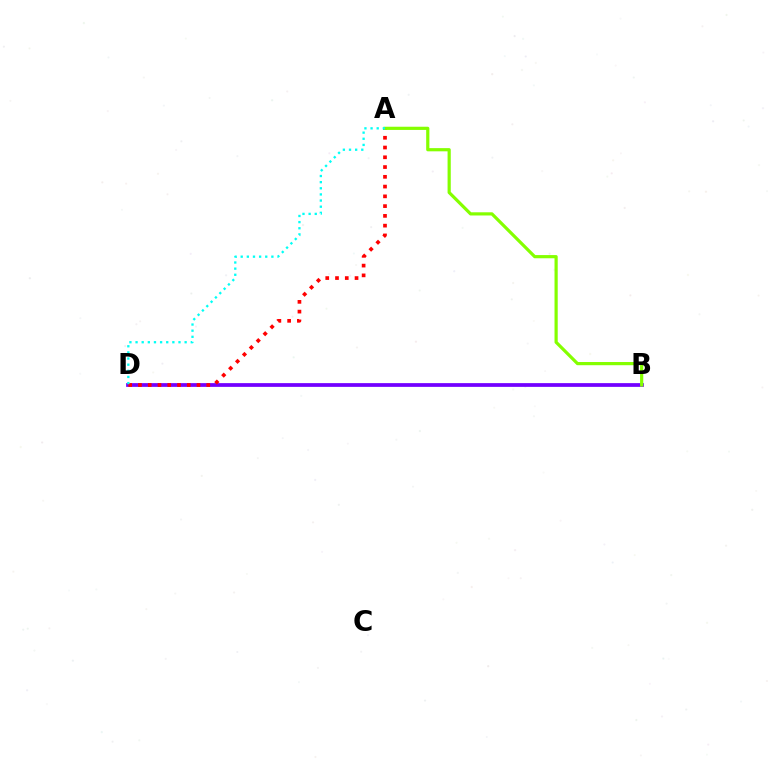{('B', 'D'): [{'color': '#7200ff', 'line_style': 'solid', 'thickness': 2.69}], ('A', 'D'): [{'color': '#ff0000', 'line_style': 'dotted', 'thickness': 2.65}, {'color': '#00fff6', 'line_style': 'dotted', 'thickness': 1.67}], ('A', 'B'): [{'color': '#84ff00', 'line_style': 'solid', 'thickness': 2.3}]}